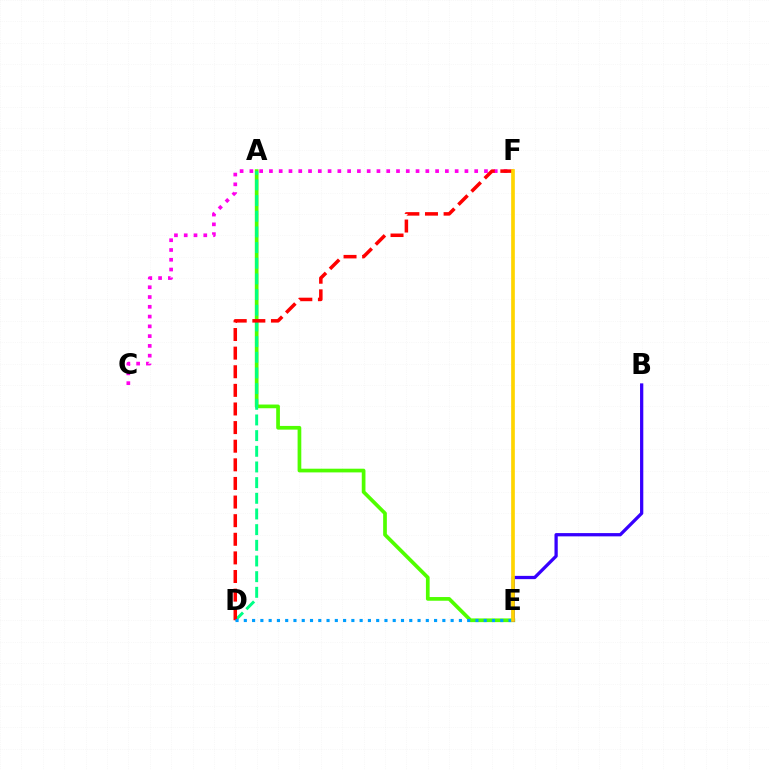{('A', 'E'): [{'color': '#4fff00', 'line_style': 'solid', 'thickness': 2.67}], ('B', 'E'): [{'color': '#3700ff', 'line_style': 'solid', 'thickness': 2.35}], ('A', 'D'): [{'color': '#00ff86', 'line_style': 'dashed', 'thickness': 2.13}], ('C', 'F'): [{'color': '#ff00ed', 'line_style': 'dotted', 'thickness': 2.66}], ('D', 'F'): [{'color': '#ff0000', 'line_style': 'dashed', 'thickness': 2.53}], ('D', 'E'): [{'color': '#009eff', 'line_style': 'dotted', 'thickness': 2.25}], ('E', 'F'): [{'color': '#ffd500', 'line_style': 'solid', 'thickness': 2.65}]}